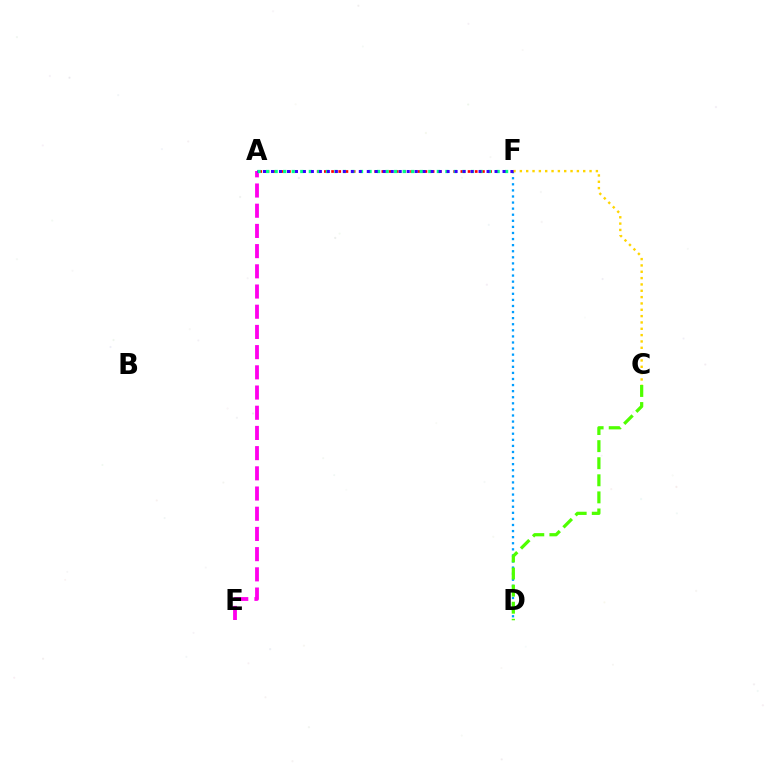{('A', 'E'): [{'color': '#ff00ed', 'line_style': 'dashed', 'thickness': 2.74}], ('D', 'F'): [{'color': '#009eff', 'line_style': 'dotted', 'thickness': 1.65}], ('A', 'F'): [{'color': '#ff0000', 'line_style': 'dotted', 'thickness': 1.95}, {'color': '#00ff86', 'line_style': 'dotted', 'thickness': 2.32}, {'color': '#3700ff', 'line_style': 'dotted', 'thickness': 2.17}], ('C', 'D'): [{'color': '#4fff00', 'line_style': 'dashed', 'thickness': 2.32}], ('C', 'F'): [{'color': '#ffd500', 'line_style': 'dotted', 'thickness': 1.72}]}